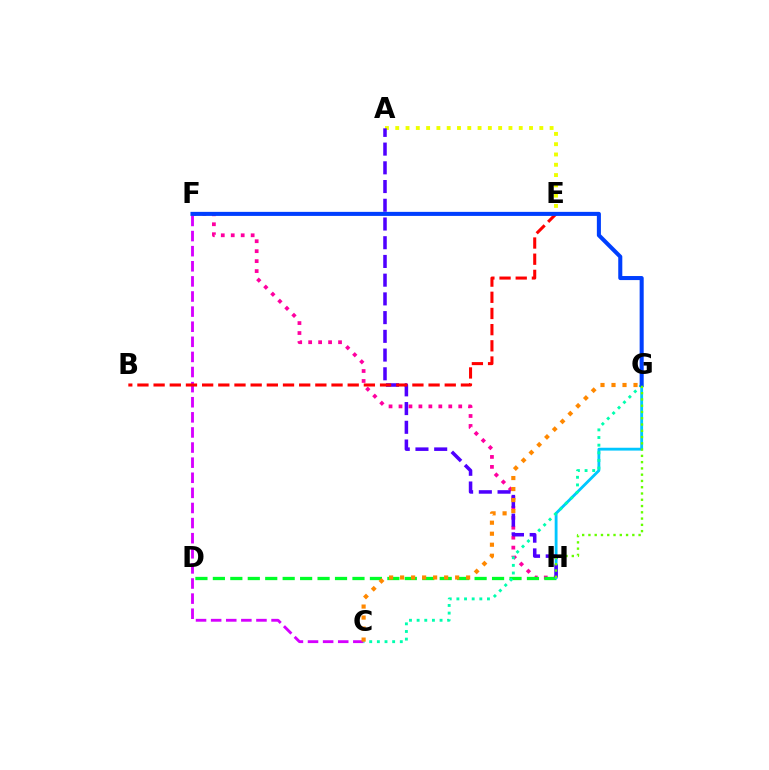{('A', 'E'): [{'color': '#eeff00', 'line_style': 'dotted', 'thickness': 2.8}], ('F', 'H'): [{'color': '#ff00a0', 'line_style': 'dotted', 'thickness': 2.71}], ('D', 'H'): [{'color': '#00ff27', 'line_style': 'dashed', 'thickness': 2.37}], ('C', 'F'): [{'color': '#d600ff', 'line_style': 'dashed', 'thickness': 2.05}], ('G', 'H'): [{'color': '#00c7ff', 'line_style': 'solid', 'thickness': 2.04}, {'color': '#66ff00', 'line_style': 'dotted', 'thickness': 1.7}], ('C', 'G'): [{'color': '#00ffaf', 'line_style': 'dotted', 'thickness': 2.08}, {'color': '#ff8800', 'line_style': 'dotted', 'thickness': 2.99}], ('A', 'H'): [{'color': '#4f00ff', 'line_style': 'dashed', 'thickness': 2.54}], ('B', 'E'): [{'color': '#ff0000', 'line_style': 'dashed', 'thickness': 2.2}], ('F', 'G'): [{'color': '#003fff', 'line_style': 'solid', 'thickness': 2.92}]}